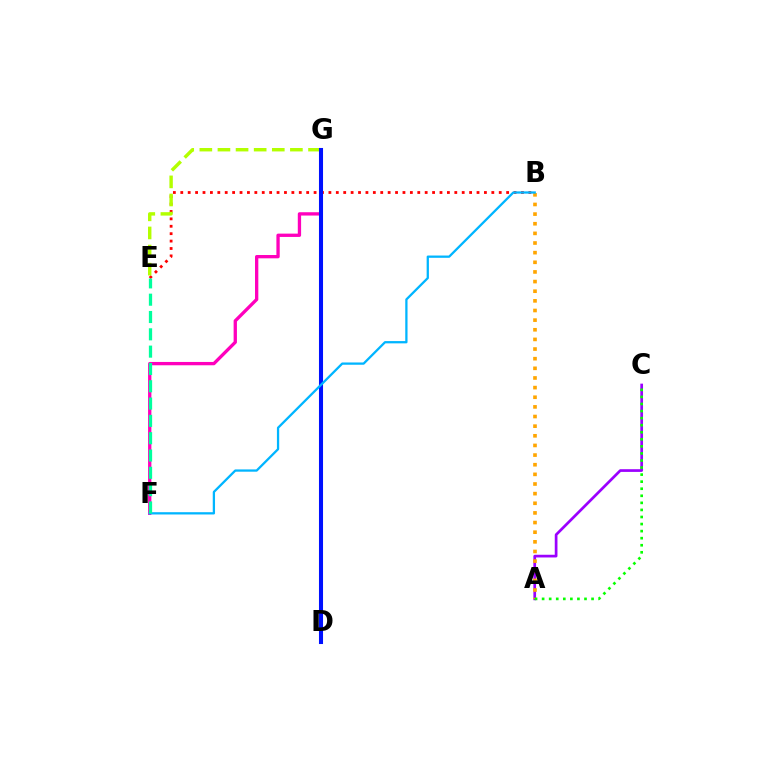{('A', 'C'): [{'color': '#9b00ff', 'line_style': 'solid', 'thickness': 1.95}, {'color': '#08ff00', 'line_style': 'dotted', 'thickness': 1.92}], ('F', 'G'): [{'color': '#ff00bd', 'line_style': 'solid', 'thickness': 2.39}], ('B', 'E'): [{'color': '#ff0000', 'line_style': 'dotted', 'thickness': 2.01}], ('A', 'B'): [{'color': '#ffa500', 'line_style': 'dotted', 'thickness': 2.62}], ('E', 'G'): [{'color': '#b3ff00', 'line_style': 'dashed', 'thickness': 2.46}], ('D', 'G'): [{'color': '#0010ff', 'line_style': 'solid', 'thickness': 2.93}], ('B', 'F'): [{'color': '#00b5ff', 'line_style': 'solid', 'thickness': 1.64}], ('E', 'F'): [{'color': '#00ff9d', 'line_style': 'dashed', 'thickness': 2.35}]}